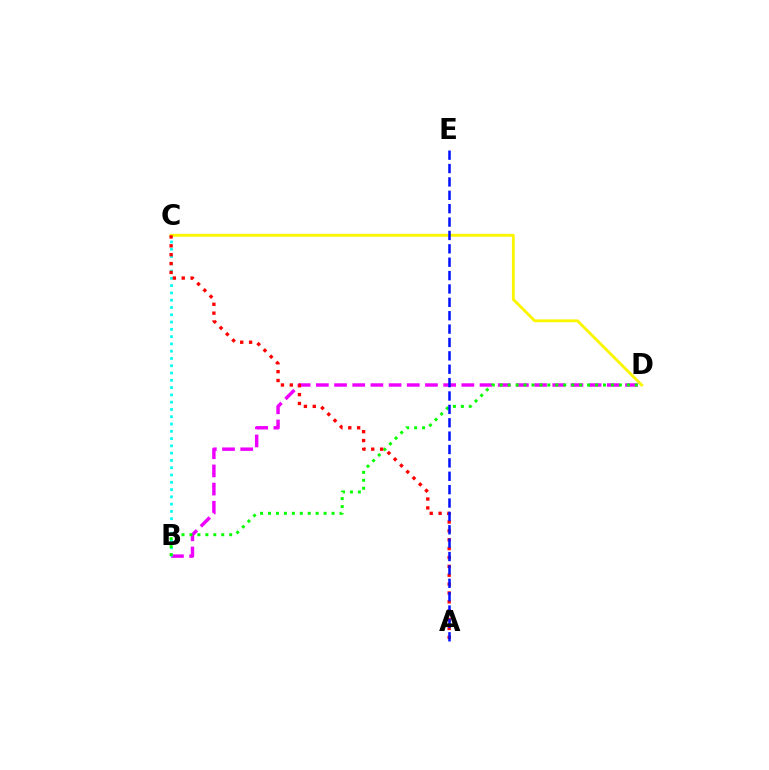{('B', 'D'): [{'color': '#ee00ff', 'line_style': 'dashed', 'thickness': 2.47}, {'color': '#08ff00', 'line_style': 'dotted', 'thickness': 2.16}], ('B', 'C'): [{'color': '#00fff6', 'line_style': 'dotted', 'thickness': 1.98}], ('C', 'D'): [{'color': '#fcf500', 'line_style': 'solid', 'thickness': 2.06}], ('A', 'C'): [{'color': '#ff0000', 'line_style': 'dotted', 'thickness': 2.41}], ('A', 'E'): [{'color': '#0010ff', 'line_style': 'dashed', 'thickness': 1.82}]}